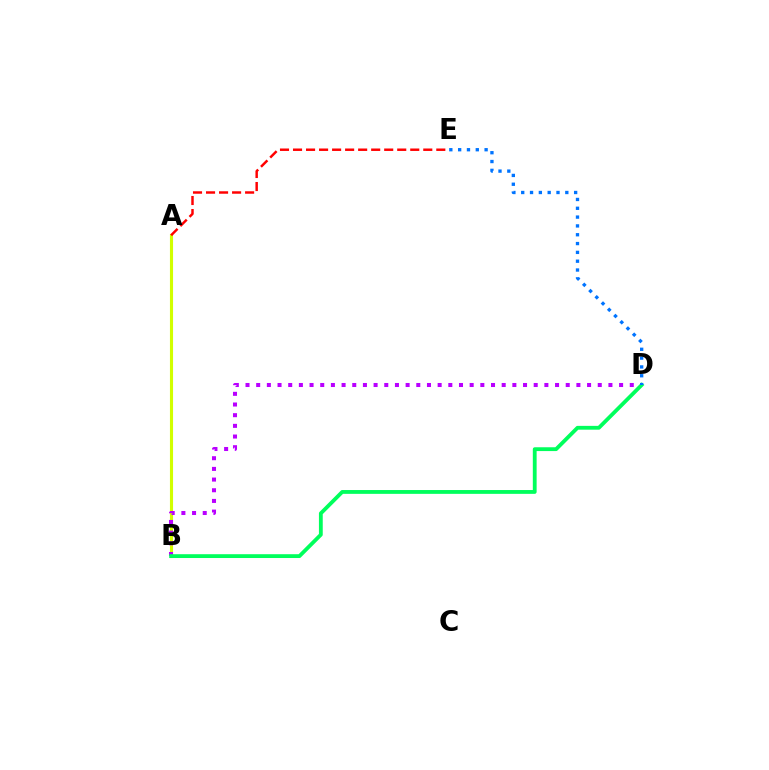{('A', 'B'): [{'color': '#d1ff00', 'line_style': 'solid', 'thickness': 2.24}], ('B', 'D'): [{'color': '#b900ff', 'line_style': 'dotted', 'thickness': 2.9}, {'color': '#00ff5c', 'line_style': 'solid', 'thickness': 2.75}], ('A', 'E'): [{'color': '#ff0000', 'line_style': 'dashed', 'thickness': 1.77}], ('D', 'E'): [{'color': '#0074ff', 'line_style': 'dotted', 'thickness': 2.4}]}